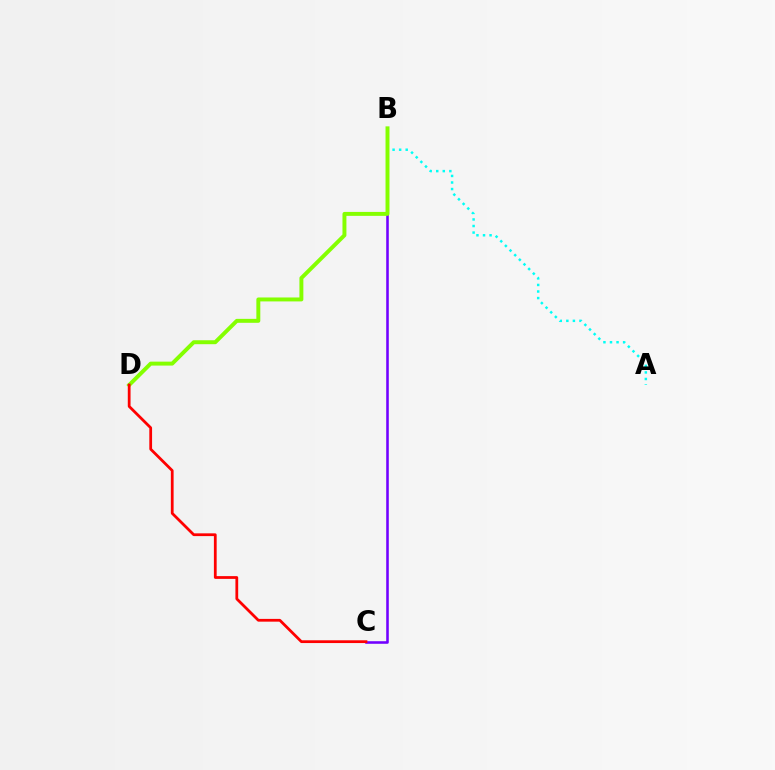{('B', 'C'): [{'color': '#7200ff', 'line_style': 'solid', 'thickness': 1.85}], ('A', 'B'): [{'color': '#00fff6', 'line_style': 'dotted', 'thickness': 1.78}], ('B', 'D'): [{'color': '#84ff00', 'line_style': 'solid', 'thickness': 2.84}], ('C', 'D'): [{'color': '#ff0000', 'line_style': 'solid', 'thickness': 1.99}]}